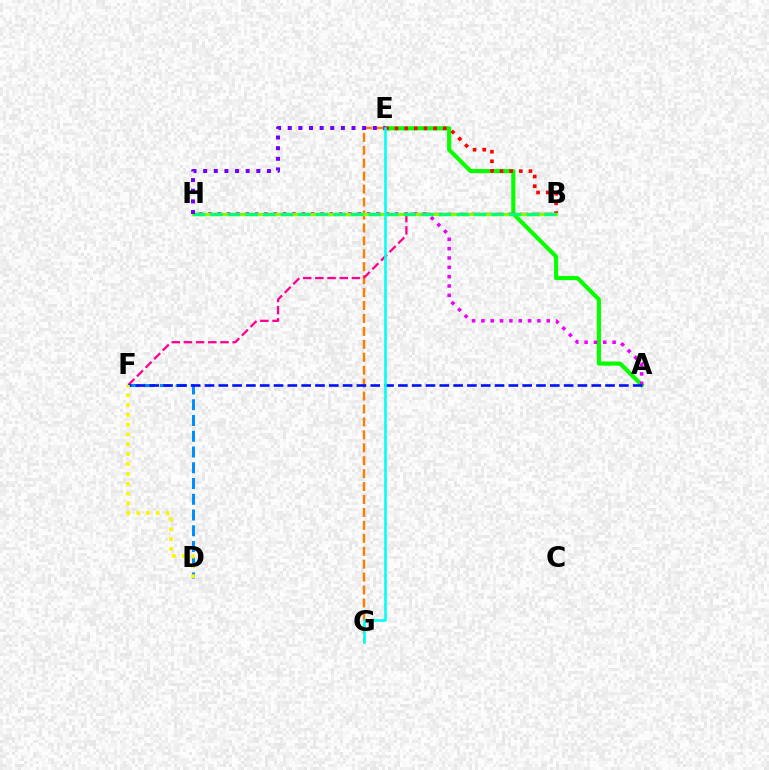{('E', 'G'): [{'color': '#ff7c00', 'line_style': 'dashed', 'thickness': 1.76}, {'color': '#00fff6', 'line_style': 'solid', 'thickness': 1.87}], ('A', 'E'): [{'color': '#08ff00', 'line_style': 'solid', 'thickness': 2.98}], ('B', 'F'): [{'color': '#ff0094', 'line_style': 'dashed', 'thickness': 1.65}], ('A', 'H'): [{'color': '#ee00ff', 'line_style': 'dotted', 'thickness': 2.54}], ('B', 'E'): [{'color': '#ff0000', 'line_style': 'dotted', 'thickness': 2.62}], ('D', 'F'): [{'color': '#008cff', 'line_style': 'dashed', 'thickness': 2.14}, {'color': '#fcf500', 'line_style': 'dotted', 'thickness': 2.67}], ('A', 'F'): [{'color': '#0010ff', 'line_style': 'dashed', 'thickness': 1.88}], ('B', 'H'): [{'color': '#84ff00', 'line_style': 'solid', 'thickness': 2.36}, {'color': '#00ff74', 'line_style': 'dashed', 'thickness': 2.39}], ('E', 'H'): [{'color': '#7200ff', 'line_style': 'dotted', 'thickness': 2.89}]}